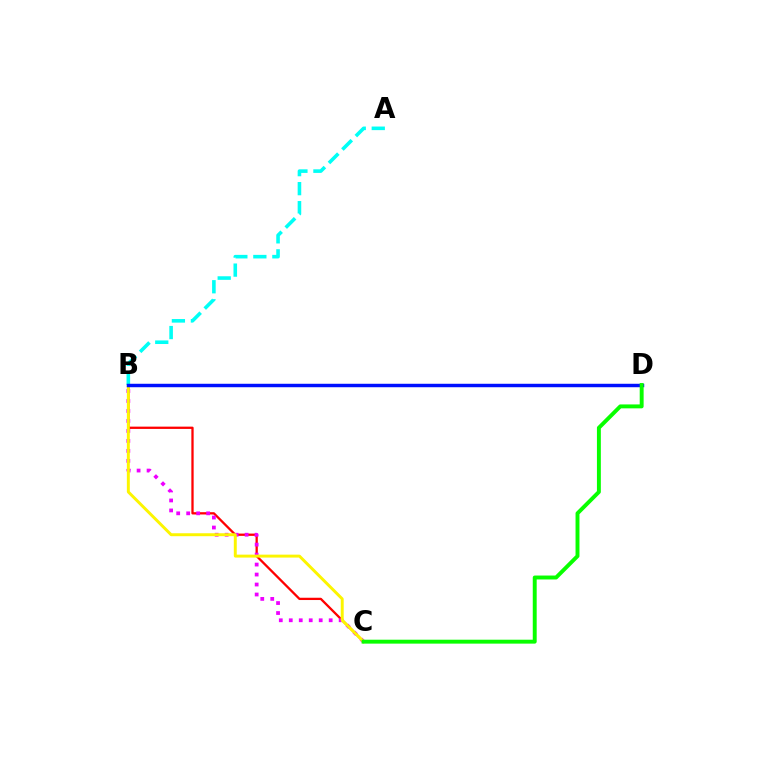{('B', 'C'): [{'color': '#ff0000', 'line_style': 'solid', 'thickness': 1.65}, {'color': '#ee00ff', 'line_style': 'dotted', 'thickness': 2.71}, {'color': '#fcf500', 'line_style': 'solid', 'thickness': 2.12}], ('A', 'B'): [{'color': '#00fff6', 'line_style': 'dashed', 'thickness': 2.58}], ('B', 'D'): [{'color': '#0010ff', 'line_style': 'solid', 'thickness': 2.49}], ('C', 'D'): [{'color': '#08ff00', 'line_style': 'solid', 'thickness': 2.82}]}